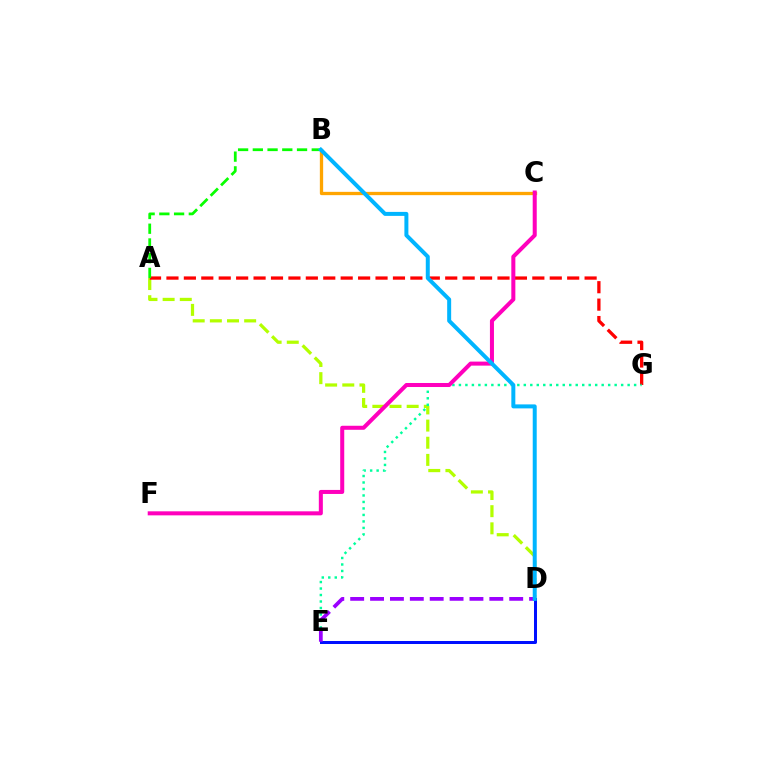{('B', 'C'): [{'color': '#ffa500', 'line_style': 'solid', 'thickness': 2.37}], ('A', 'D'): [{'color': '#b3ff00', 'line_style': 'dashed', 'thickness': 2.33}], ('A', 'G'): [{'color': '#ff0000', 'line_style': 'dashed', 'thickness': 2.37}], ('E', 'G'): [{'color': '#00ff9d', 'line_style': 'dotted', 'thickness': 1.76}], ('A', 'B'): [{'color': '#08ff00', 'line_style': 'dashed', 'thickness': 2.0}], ('C', 'F'): [{'color': '#ff00bd', 'line_style': 'solid', 'thickness': 2.9}], ('D', 'E'): [{'color': '#0010ff', 'line_style': 'solid', 'thickness': 2.17}, {'color': '#9b00ff', 'line_style': 'dashed', 'thickness': 2.7}], ('B', 'D'): [{'color': '#00b5ff', 'line_style': 'solid', 'thickness': 2.87}]}